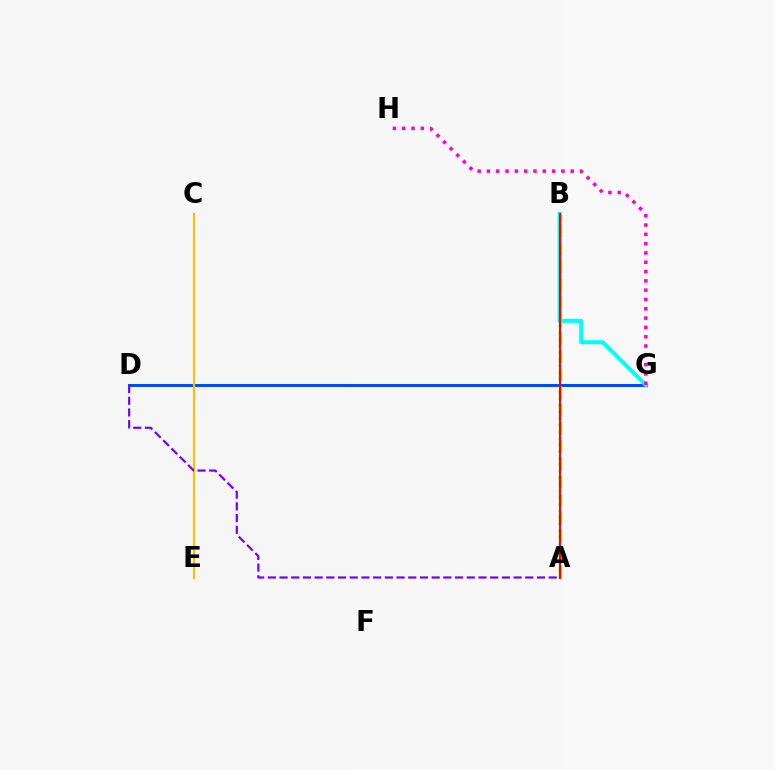{('A', 'B'): [{'color': '#00ff39', 'line_style': 'dotted', 'thickness': 1.79}, {'color': '#84ff00', 'line_style': 'dashed', 'thickness': 2.44}, {'color': '#ff0000', 'line_style': 'solid', 'thickness': 1.51}], ('D', 'G'): [{'color': '#004bff', 'line_style': 'solid', 'thickness': 2.15}], ('B', 'G'): [{'color': '#00fff6', 'line_style': 'solid', 'thickness': 2.93}], ('C', 'E'): [{'color': '#ffbd00', 'line_style': 'solid', 'thickness': 1.51}], ('G', 'H'): [{'color': '#ff00cf', 'line_style': 'dotted', 'thickness': 2.53}], ('A', 'D'): [{'color': '#7200ff', 'line_style': 'dashed', 'thickness': 1.59}]}